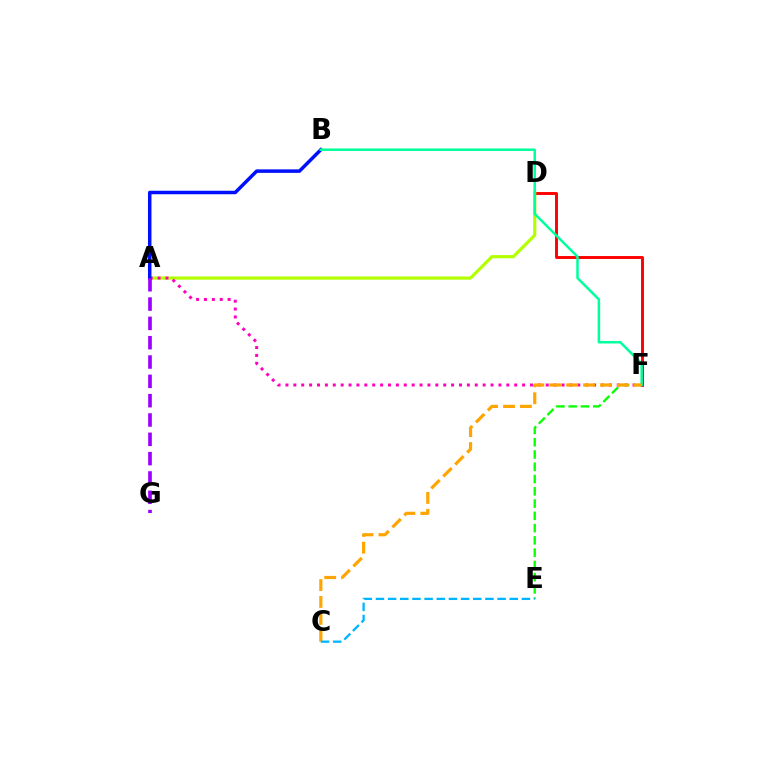{('D', 'F'): [{'color': '#ff0000', 'line_style': 'solid', 'thickness': 2.1}], ('A', 'D'): [{'color': '#b3ff00', 'line_style': 'solid', 'thickness': 2.29}], ('A', 'F'): [{'color': '#ff00bd', 'line_style': 'dotted', 'thickness': 2.14}], ('A', 'B'): [{'color': '#0010ff', 'line_style': 'solid', 'thickness': 2.52}], ('E', 'F'): [{'color': '#08ff00', 'line_style': 'dashed', 'thickness': 1.67}], ('B', 'F'): [{'color': '#00ff9d', 'line_style': 'solid', 'thickness': 1.81}], ('C', 'F'): [{'color': '#ffa500', 'line_style': 'dashed', 'thickness': 2.3}], ('A', 'G'): [{'color': '#9b00ff', 'line_style': 'dashed', 'thickness': 2.62}], ('C', 'E'): [{'color': '#00b5ff', 'line_style': 'dashed', 'thickness': 1.65}]}